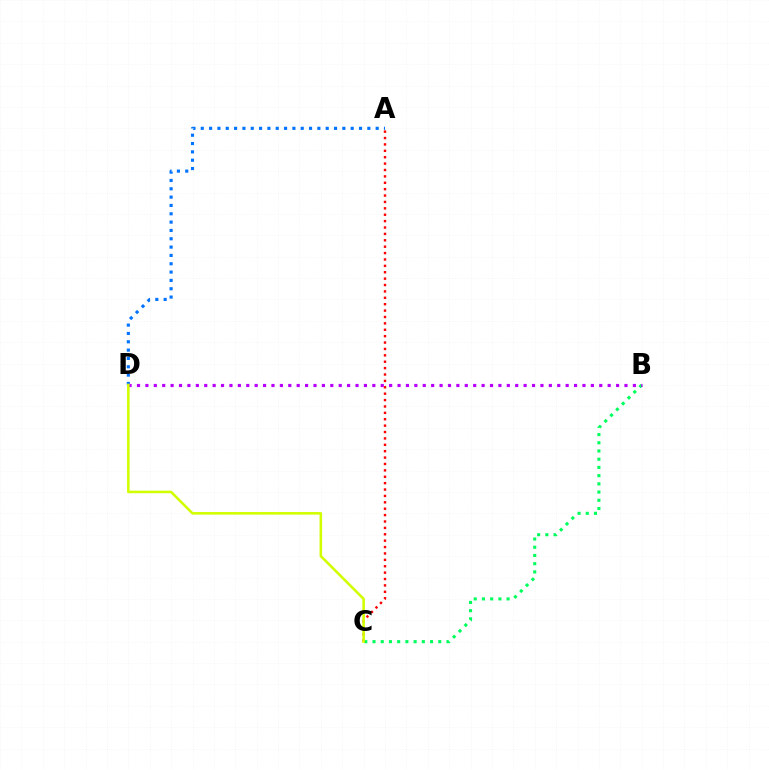{('B', 'C'): [{'color': '#00ff5c', 'line_style': 'dotted', 'thickness': 2.23}], ('A', 'D'): [{'color': '#0074ff', 'line_style': 'dotted', 'thickness': 2.26}], ('B', 'D'): [{'color': '#b900ff', 'line_style': 'dotted', 'thickness': 2.28}], ('A', 'C'): [{'color': '#ff0000', 'line_style': 'dotted', 'thickness': 1.74}], ('C', 'D'): [{'color': '#d1ff00', 'line_style': 'solid', 'thickness': 1.85}]}